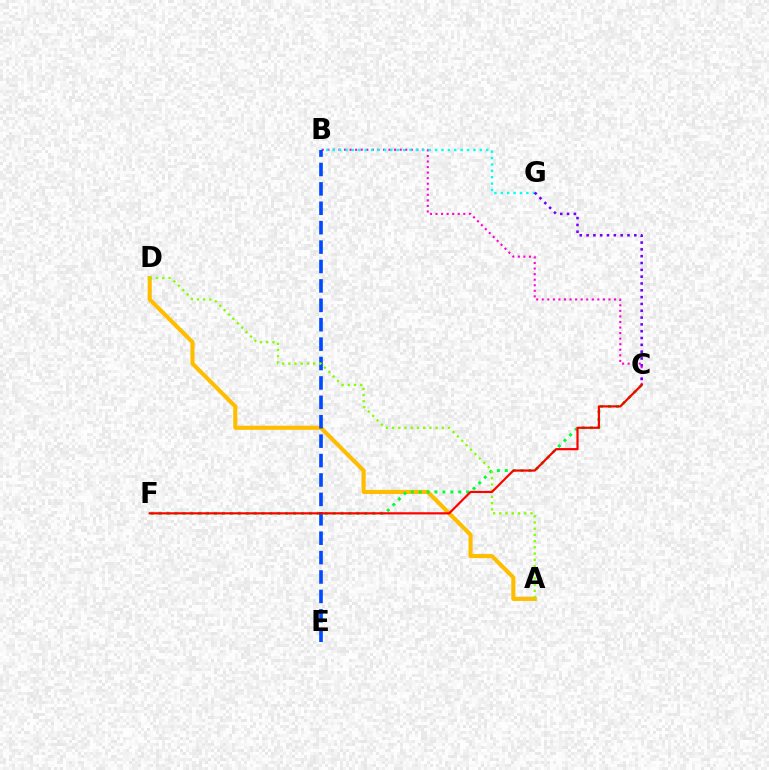{('B', 'C'): [{'color': '#ff00cf', 'line_style': 'dotted', 'thickness': 1.51}], ('B', 'G'): [{'color': '#00fff6', 'line_style': 'dotted', 'thickness': 1.74}], ('A', 'D'): [{'color': '#ffbd00', 'line_style': 'solid', 'thickness': 2.95}, {'color': '#84ff00', 'line_style': 'dotted', 'thickness': 1.69}], ('C', 'F'): [{'color': '#00ff39', 'line_style': 'dotted', 'thickness': 2.15}, {'color': '#ff0000', 'line_style': 'solid', 'thickness': 1.58}], ('C', 'G'): [{'color': '#7200ff', 'line_style': 'dotted', 'thickness': 1.85}], ('B', 'E'): [{'color': '#004bff', 'line_style': 'dashed', 'thickness': 2.64}]}